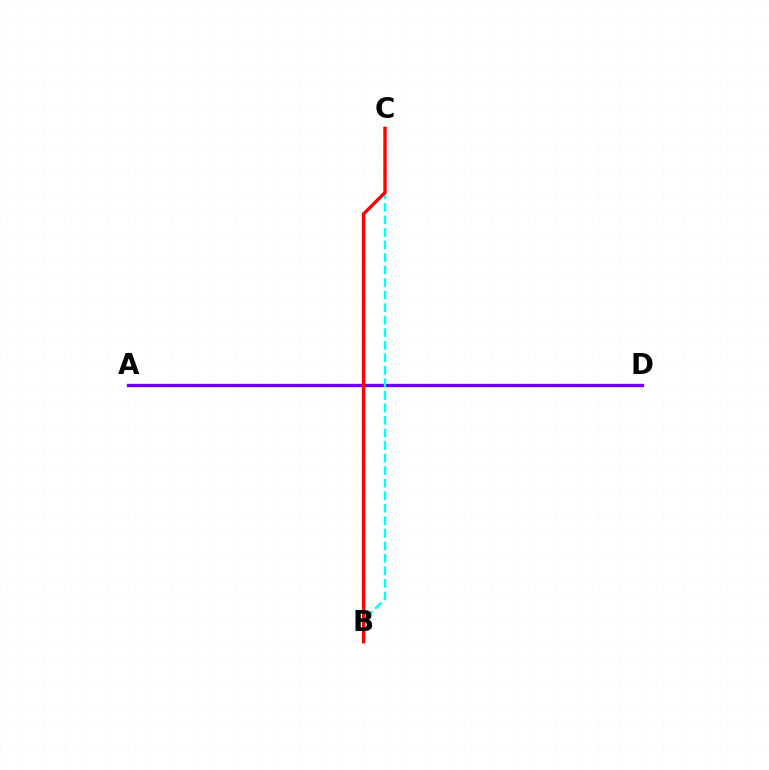{('A', 'D'): [{'color': '#84ff00', 'line_style': 'dotted', 'thickness': 1.93}, {'color': '#7200ff', 'line_style': 'solid', 'thickness': 2.41}], ('B', 'C'): [{'color': '#00fff6', 'line_style': 'dashed', 'thickness': 1.7}, {'color': '#ff0000', 'line_style': 'solid', 'thickness': 2.42}]}